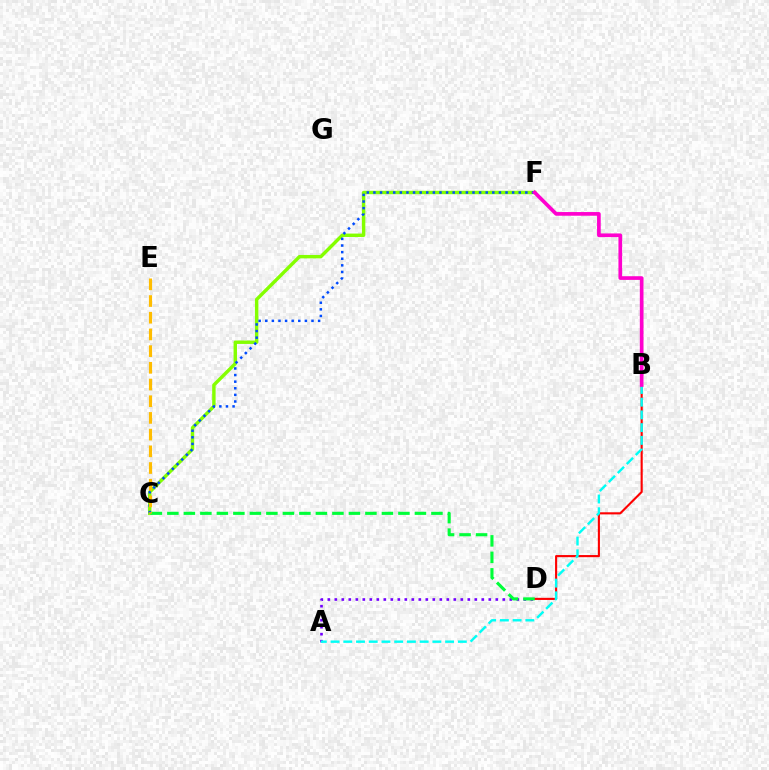{('B', 'D'): [{'color': '#ff0000', 'line_style': 'solid', 'thickness': 1.53}], ('A', 'D'): [{'color': '#7200ff', 'line_style': 'dotted', 'thickness': 1.9}], ('C', 'F'): [{'color': '#84ff00', 'line_style': 'solid', 'thickness': 2.46}, {'color': '#004bff', 'line_style': 'dotted', 'thickness': 1.8}], ('C', 'D'): [{'color': '#00ff39', 'line_style': 'dashed', 'thickness': 2.24}], ('A', 'B'): [{'color': '#00fff6', 'line_style': 'dashed', 'thickness': 1.73}], ('B', 'F'): [{'color': '#ff00cf', 'line_style': 'solid', 'thickness': 2.65}], ('C', 'E'): [{'color': '#ffbd00', 'line_style': 'dashed', 'thickness': 2.27}]}